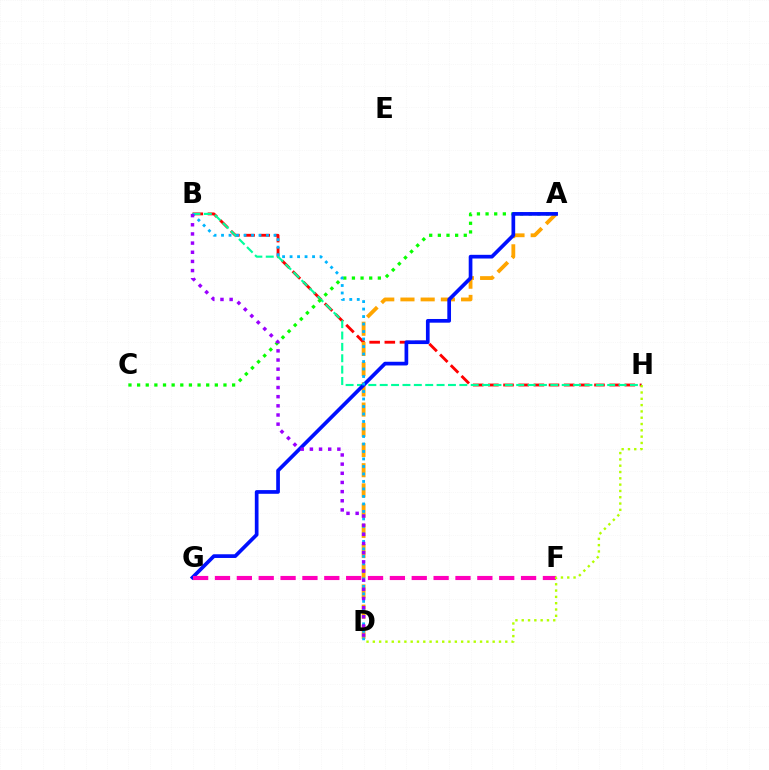{('B', 'H'): [{'color': '#ff0000', 'line_style': 'dashed', 'thickness': 2.06}, {'color': '#00ff9d', 'line_style': 'dashed', 'thickness': 1.55}], ('A', 'D'): [{'color': '#ffa500', 'line_style': 'dashed', 'thickness': 2.75}], ('A', 'C'): [{'color': '#08ff00', 'line_style': 'dotted', 'thickness': 2.35}], ('A', 'G'): [{'color': '#0010ff', 'line_style': 'solid', 'thickness': 2.66}], ('B', 'D'): [{'color': '#00b5ff', 'line_style': 'dotted', 'thickness': 2.04}, {'color': '#9b00ff', 'line_style': 'dotted', 'thickness': 2.49}], ('F', 'G'): [{'color': '#ff00bd', 'line_style': 'dashed', 'thickness': 2.97}], ('D', 'H'): [{'color': '#b3ff00', 'line_style': 'dotted', 'thickness': 1.71}]}